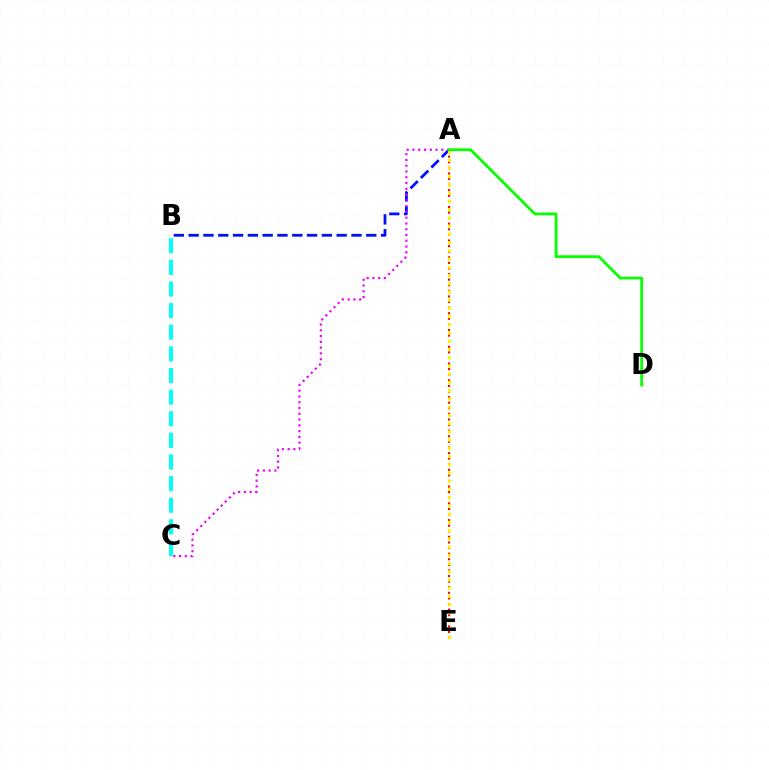{('A', 'B'): [{'color': '#0010ff', 'line_style': 'dashed', 'thickness': 2.01}], ('A', 'E'): [{'color': '#ff0000', 'line_style': 'dotted', 'thickness': 1.52}, {'color': '#fcf500', 'line_style': 'dotted', 'thickness': 2.24}], ('B', 'C'): [{'color': '#00fff6', 'line_style': 'dashed', 'thickness': 2.94}], ('A', 'C'): [{'color': '#ee00ff', 'line_style': 'dotted', 'thickness': 1.57}], ('A', 'D'): [{'color': '#08ff00', 'line_style': 'solid', 'thickness': 2.0}]}